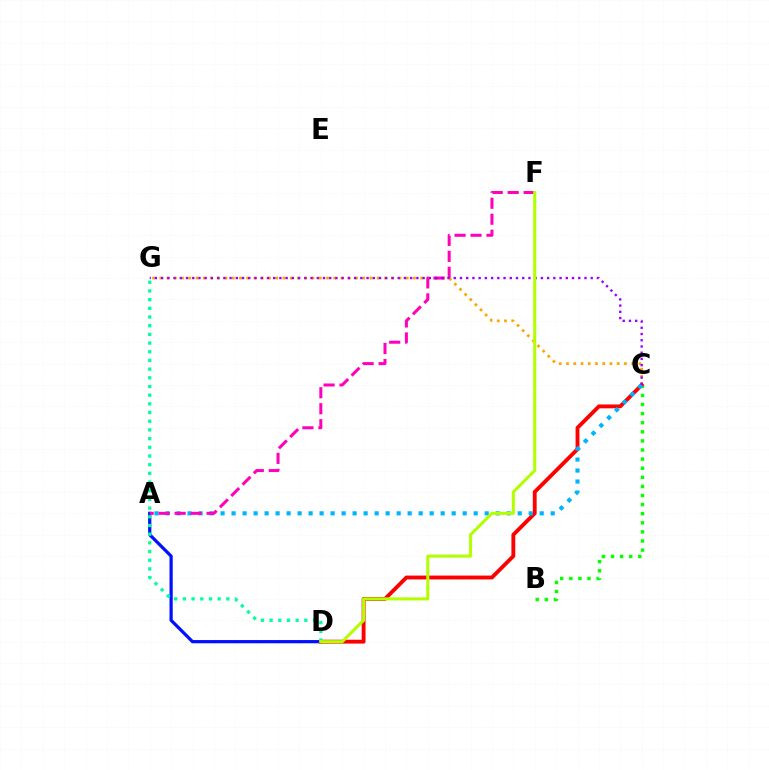{('A', 'D'): [{'color': '#0010ff', 'line_style': 'solid', 'thickness': 2.33}], ('B', 'C'): [{'color': '#08ff00', 'line_style': 'dotted', 'thickness': 2.47}], ('C', 'G'): [{'color': '#ffa500', 'line_style': 'dotted', 'thickness': 1.97}, {'color': '#9b00ff', 'line_style': 'dotted', 'thickness': 1.69}], ('C', 'D'): [{'color': '#ff0000', 'line_style': 'solid', 'thickness': 2.78}], ('D', 'G'): [{'color': '#00ff9d', 'line_style': 'dotted', 'thickness': 2.36}], ('A', 'C'): [{'color': '#00b5ff', 'line_style': 'dotted', 'thickness': 2.99}], ('A', 'F'): [{'color': '#ff00bd', 'line_style': 'dashed', 'thickness': 2.17}], ('D', 'F'): [{'color': '#b3ff00', 'line_style': 'solid', 'thickness': 2.21}]}